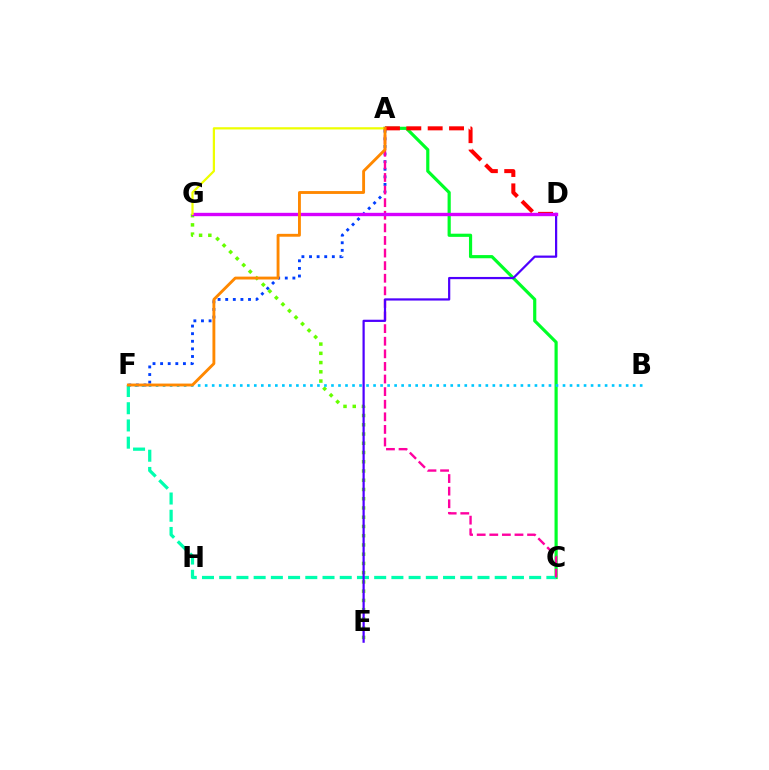{('A', 'C'): [{'color': '#00ff27', 'line_style': 'solid', 'thickness': 2.29}, {'color': '#ff00a0', 'line_style': 'dashed', 'thickness': 1.71}], ('E', 'G'): [{'color': '#66ff00', 'line_style': 'dotted', 'thickness': 2.51}], ('C', 'F'): [{'color': '#00ffaf', 'line_style': 'dashed', 'thickness': 2.34}], ('A', 'F'): [{'color': '#003fff', 'line_style': 'dotted', 'thickness': 2.07}, {'color': '#ff8800', 'line_style': 'solid', 'thickness': 2.07}], ('B', 'F'): [{'color': '#00c7ff', 'line_style': 'dotted', 'thickness': 1.91}], ('D', 'E'): [{'color': '#4f00ff', 'line_style': 'solid', 'thickness': 1.6}], ('A', 'D'): [{'color': '#ff0000', 'line_style': 'dashed', 'thickness': 2.9}], ('D', 'G'): [{'color': '#d600ff', 'line_style': 'solid', 'thickness': 2.42}], ('A', 'G'): [{'color': '#eeff00', 'line_style': 'solid', 'thickness': 1.61}]}